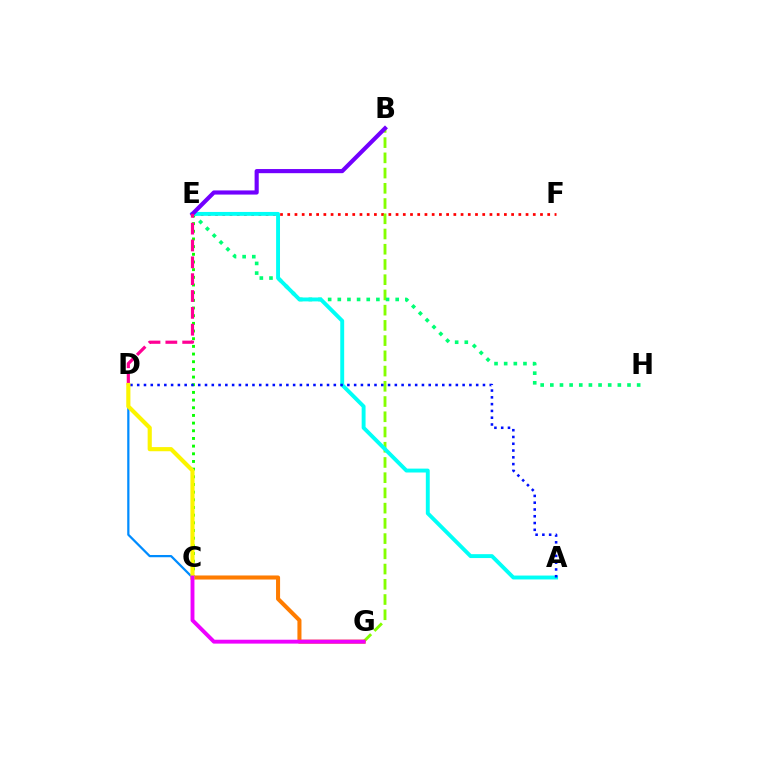{('E', 'F'): [{'color': '#ff0000', 'line_style': 'dotted', 'thickness': 1.96}], ('B', 'G'): [{'color': '#84ff00', 'line_style': 'dashed', 'thickness': 2.07}], ('E', 'H'): [{'color': '#00ff74', 'line_style': 'dotted', 'thickness': 2.62}], ('C', 'E'): [{'color': '#08ff00', 'line_style': 'dotted', 'thickness': 2.08}], ('A', 'E'): [{'color': '#00fff6', 'line_style': 'solid', 'thickness': 2.8}], ('C', 'G'): [{'color': '#ff7c00', 'line_style': 'solid', 'thickness': 2.92}, {'color': '#ee00ff', 'line_style': 'solid', 'thickness': 2.8}], ('B', 'E'): [{'color': '#7200ff', 'line_style': 'solid', 'thickness': 2.98}], ('A', 'D'): [{'color': '#0010ff', 'line_style': 'dotted', 'thickness': 1.84}], ('C', 'D'): [{'color': '#008cff', 'line_style': 'solid', 'thickness': 1.61}, {'color': '#fcf500', 'line_style': 'solid', 'thickness': 2.98}], ('D', 'E'): [{'color': '#ff0094', 'line_style': 'dashed', 'thickness': 2.29}]}